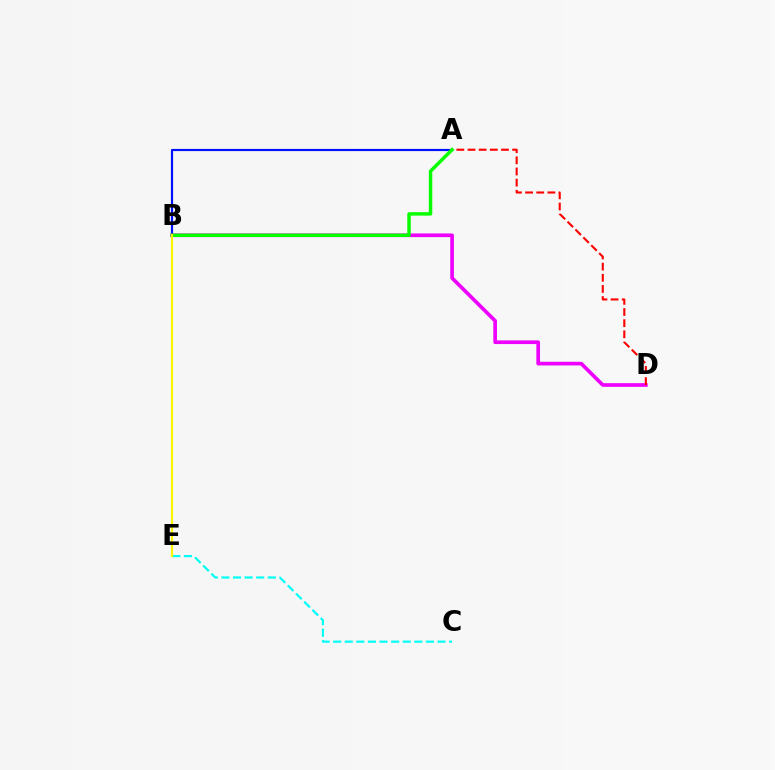{('B', 'D'): [{'color': '#ee00ff', 'line_style': 'solid', 'thickness': 2.64}], ('A', 'B'): [{'color': '#0010ff', 'line_style': 'solid', 'thickness': 1.57}, {'color': '#08ff00', 'line_style': 'solid', 'thickness': 2.49}], ('A', 'D'): [{'color': '#ff0000', 'line_style': 'dashed', 'thickness': 1.51}], ('C', 'E'): [{'color': '#00fff6', 'line_style': 'dashed', 'thickness': 1.58}], ('B', 'E'): [{'color': '#fcf500', 'line_style': 'solid', 'thickness': 1.57}]}